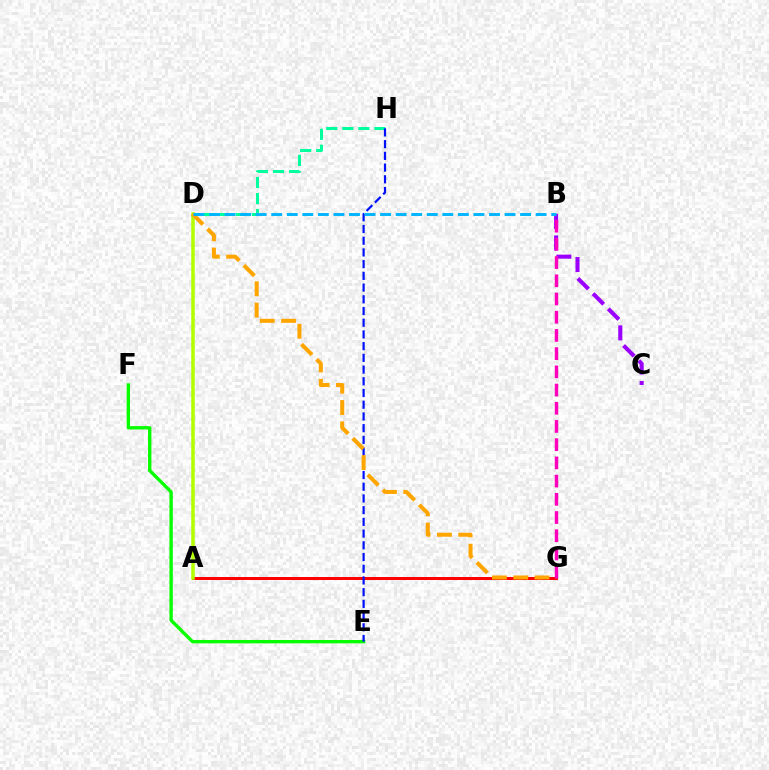{('A', 'G'): [{'color': '#ff0000', 'line_style': 'solid', 'thickness': 2.16}], ('A', 'D'): [{'color': '#b3ff00', 'line_style': 'solid', 'thickness': 2.54}], ('E', 'F'): [{'color': '#08ff00', 'line_style': 'solid', 'thickness': 2.43}], ('B', 'C'): [{'color': '#9b00ff', 'line_style': 'dashed', 'thickness': 2.92}], ('D', 'H'): [{'color': '#00ff9d', 'line_style': 'dashed', 'thickness': 2.18}], ('E', 'H'): [{'color': '#0010ff', 'line_style': 'dashed', 'thickness': 1.59}], ('D', 'G'): [{'color': '#ffa500', 'line_style': 'dashed', 'thickness': 2.89}], ('B', 'G'): [{'color': '#ff00bd', 'line_style': 'dashed', 'thickness': 2.47}], ('B', 'D'): [{'color': '#00b5ff', 'line_style': 'dashed', 'thickness': 2.11}]}